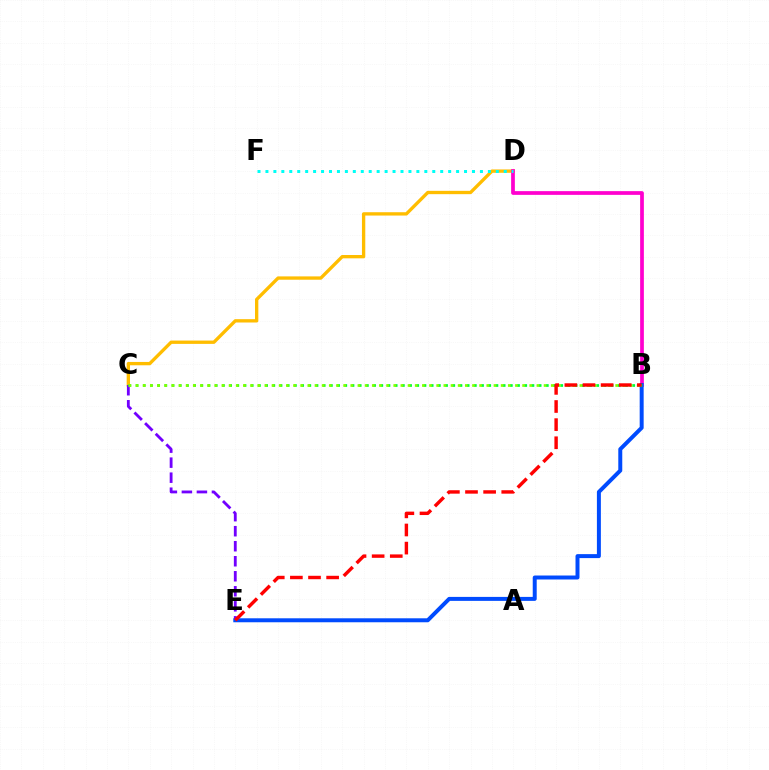{('C', 'D'): [{'color': '#ffbd00', 'line_style': 'solid', 'thickness': 2.4}], ('B', 'D'): [{'color': '#ff00cf', 'line_style': 'solid', 'thickness': 2.68}], ('C', 'E'): [{'color': '#7200ff', 'line_style': 'dashed', 'thickness': 2.04}], ('B', 'E'): [{'color': '#004bff', 'line_style': 'solid', 'thickness': 2.86}, {'color': '#ff0000', 'line_style': 'dashed', 'thickness': 2.46}], ('B', 'C'): [{'color': '#00ff39', 'line_style': 'dotted', 'thickness': 1.96}, {'color': '#84ff00', 'line_style': 'dotted', 'thickness': 1.95}], ('D', 'F'): [{'color': '#00fff6', 'line_style': 'dotted', 'thickness': 2.16}]}